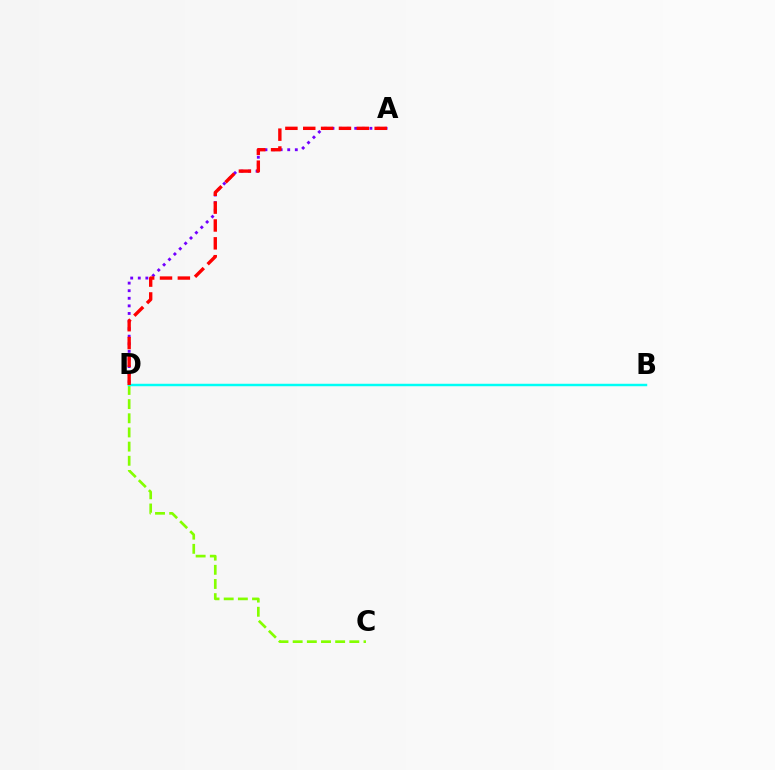{('A', 'D'): [{'color': '#7200ff', 'line_style': 'dotted', 'thickness': 2.06}, {'color': '#ff0000', 'line_style': 'dashed', 'thickness': 2.43}], ('C', 'D'): [{'color': '#84ff00', 'line_style': 'dashed', 'thickness': 1.92}], ('B', 'D'): [{'color': '#00fff6', 'line_style': 'solid', 'thickness': 1.77}]}